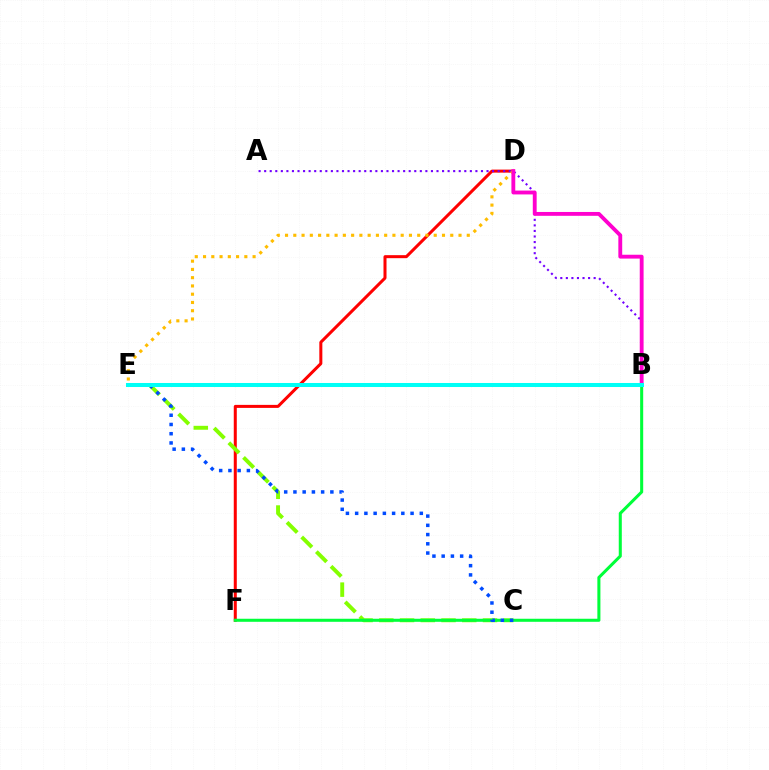{('D', 'F'): [{'color': '#ff0000', 'line_style': 'solid', 'thickness': 2.17}], ('C', 'E'): [{'color': '#84ff00', 'line_style': 'dashed', 'thickness': 2.82}, {'color': '#004bff', 'line_style': 'dotted', 'thickness': 2.51}], ('B', 'F'): [{'color': '#00ff39', 'line_style': 'solid', 'thickness': 2.19}], ('A', 'B'): [{'color': '#7200ff', 'line_style': 'dotted', 'thickness': 1.51}], ('D', 'E'): [{'color': '#ffbd00', 'line_style': 'dotted', 'thickness': 2.24}], ('B', 'D'): [{'color': '#ff00cf', 'line_style': 'solid', 'thickness': 2.77}], ('B', 'E'): [{'color': '#00fff6', 'line_style': 'solid', 'thickness': 2.9}]}